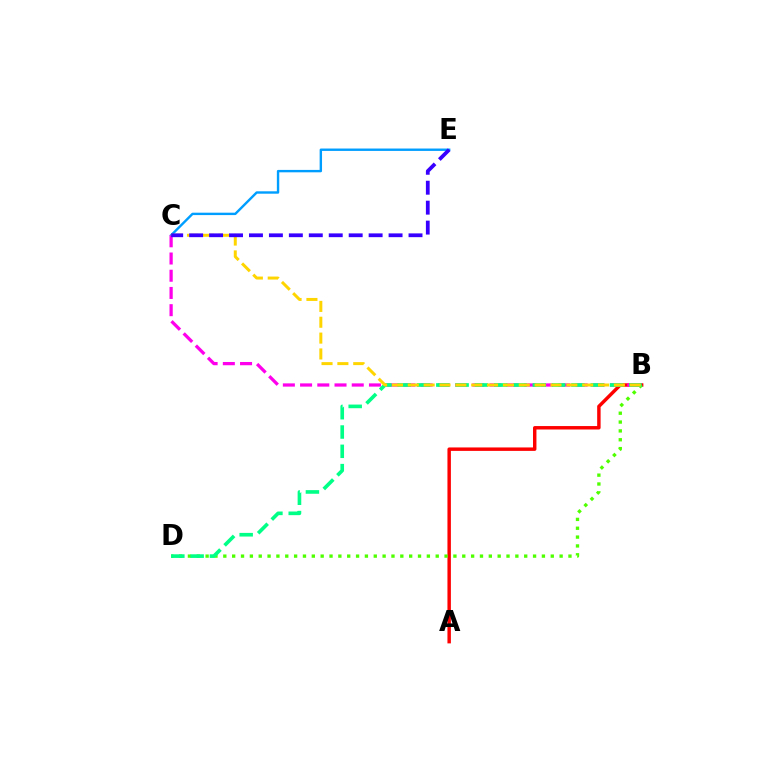{('C', 'E'): [{'color': '#009eff', 'line_style': 'solid', 'thickness': 1.73}, {'color': '#3700ff', 'line_style': 'dashed', 'thickness': 2.71}], ('A', 'B'): [{'color': '#ff0000', 'line_style': 'solid', 'thickness': 2.48}], ('B', 'D'): [{'color': '#4fff00', 'line_style': 'dotted', 'thickness': 2.4}, {'color': '#00ff86', 'line_style': 'dashed', 'thickness': 2.62}], ('B', 'C'): [{'color': '#ff00ed', 'line_style': 'dashed', 'thickness': 2.34}, {'color': '#ffd500', 'line_style': 'dashed', 'thickness': 2.15}]}